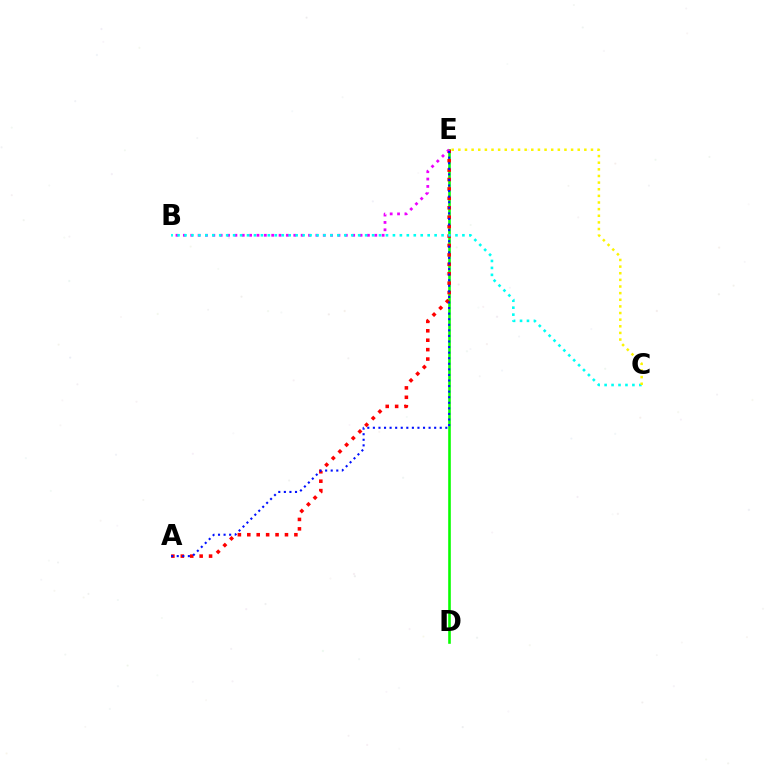{('D', 'E'): [{'color': '#08ff00', 'line_style': 'solid', 'thickness': 1.88}], ('A', 'E'): [{'color': '#ff0000', 'line_style': 'dotted', 'thickness': 2.56}, {'color': '#0010ff', 'line_style': 'dotted', 'thickness': 1.51}], ('B', 'E'): [{'color': '#ee00ff', 'line_style': 'dotted', 'thickness': 2.0}], ('B', 'C'): [{'color': '#00fff6', 'line_style': 'dotted', 'thickness': 1.89}], ('C', 'E'): [{'color': '#fcf500', 'line_style': 'dotted', 'thickness': 1.8}]}